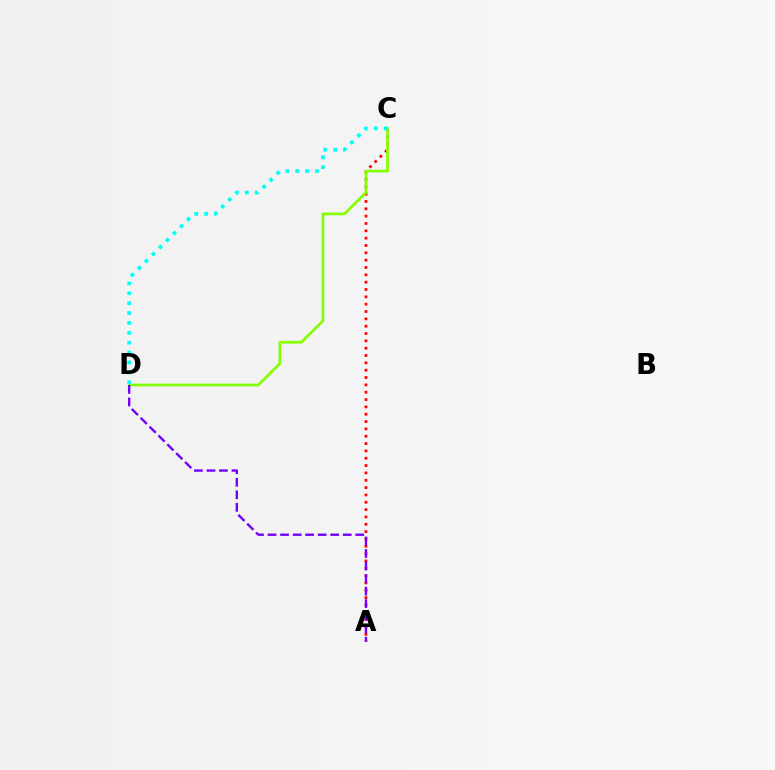{('A', 'C'): [{'color': '#ff0000', 'line_style': 'dotted', 'thickness': 1.99}], ('C', 'D'): [{'color': '#84ff00', 'line_style': 'solid', 'thickness': 1.96}, {'color': '#00fff6', 'line_style': 'dotted', 'thickness': 2.69}], ('A', 'D'): [{'color': '#7200ff', 'line_style': 'dashed', 'thickness': 1.7}]}